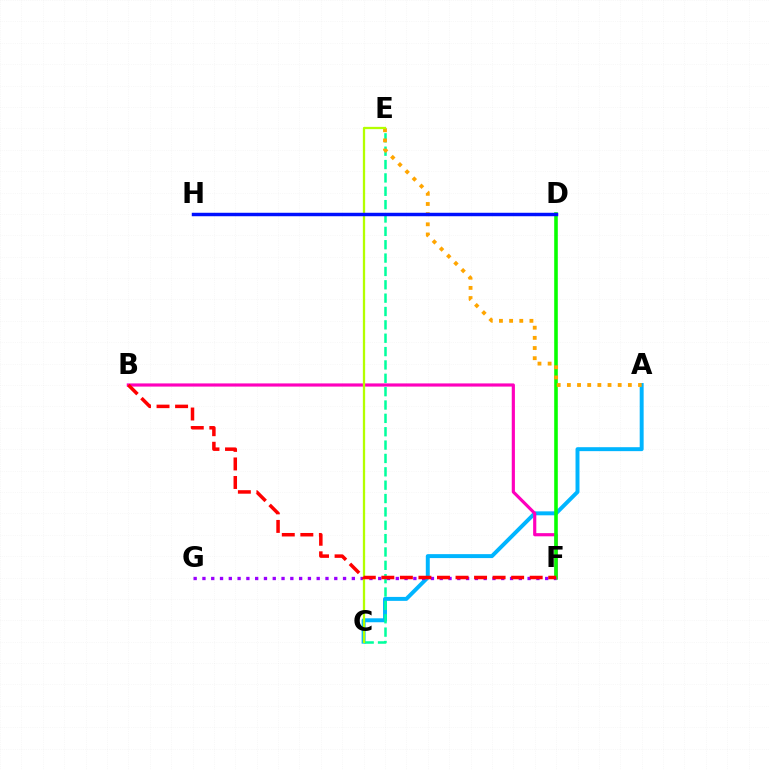{('A', 'C'): [{'color': '#00b5ff', 'line_style': 'solid', 'thickness': 2.84}], ('B', 'F'): [{'color': '#ff00bd', 'line_style': 'solid', 'thickness': 2.28}, {'color': '#ff0000', 'line_style': 'dashed', 'thickness': 2.52}], ('D', 'F'): [{'color': '#08ff00', 'line_style': 'solid', 'thickness': 2.59}], ('C', 'E'): [{'color': '#00ff9d', 'line_style': 'dashed', 'thickness': 1.81}, {'color': '#b3ff00', 'line_style': 'solid', 'thickness': 1.64}], ('F', 'G'): [{'color': '#9b00ff', 'line_style': 'dotted', 'thickness': 2.39}], ('A', 'E'): [{'color': '#ffa500', 'line_style': 'dotted', 'thickness': 2.76}], ('D', 'H'): [{'color': '#0010ff', 'line_style': 'solid', 'thickness': 2.49}]}